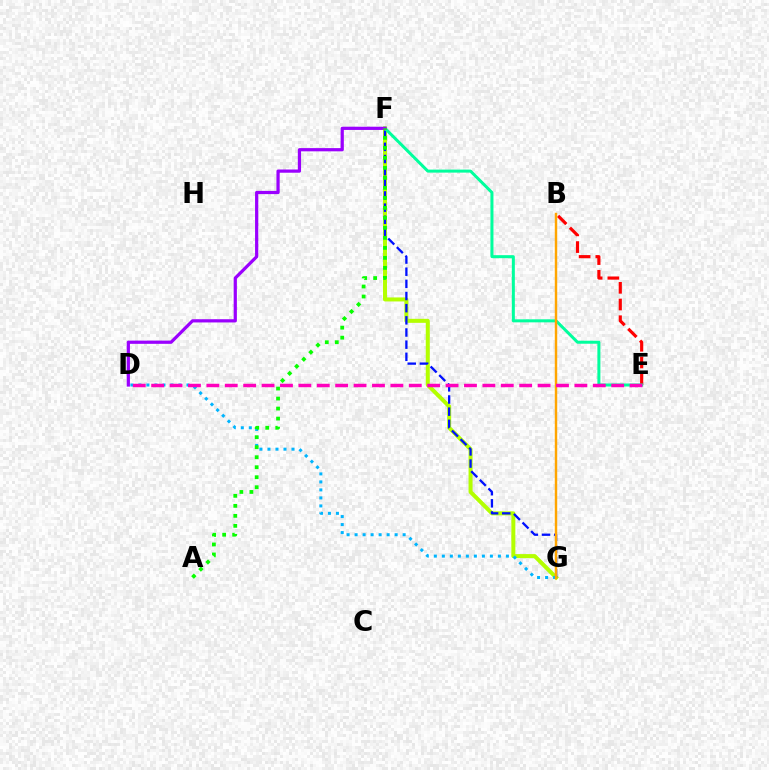{('F', 'G'): [{'color': '#b3ff00', 'line_style': 'solid', 'thickness': 2.89}, {'color': '#0010ff', 'line_style': 'dashed', 'thickness': 1.65}], ('D', 'G'): [{'color': '#00b5ff', 'line_style': 'dotted', 'thickness': 2.18}], ('B', 'E'): [{'color': '#ff0000', 'line_style': 'dashed', 'thickness': 2.27}], ('E', 'F'): [{'color': '#00ff9d', 'line_style': 'solid', 'thickness': 2.17}], ('D', 'F'): [{'color': '#9b00ff', 'line_style': 'solid', 'thickness': 2.32}], ('B', 'G'): [{'color': '#ffa500', 'line_style': 'solid', 'thickness': 1.76}], ('A', 'F'): [{'color': '#08ff00', 'line_style': 'dotted', 'thickness': 2.72}], ('D', 'E'): [{'color': '#ff00bd', 'line_style': 'dashed', 'thickness': 2.5}]}